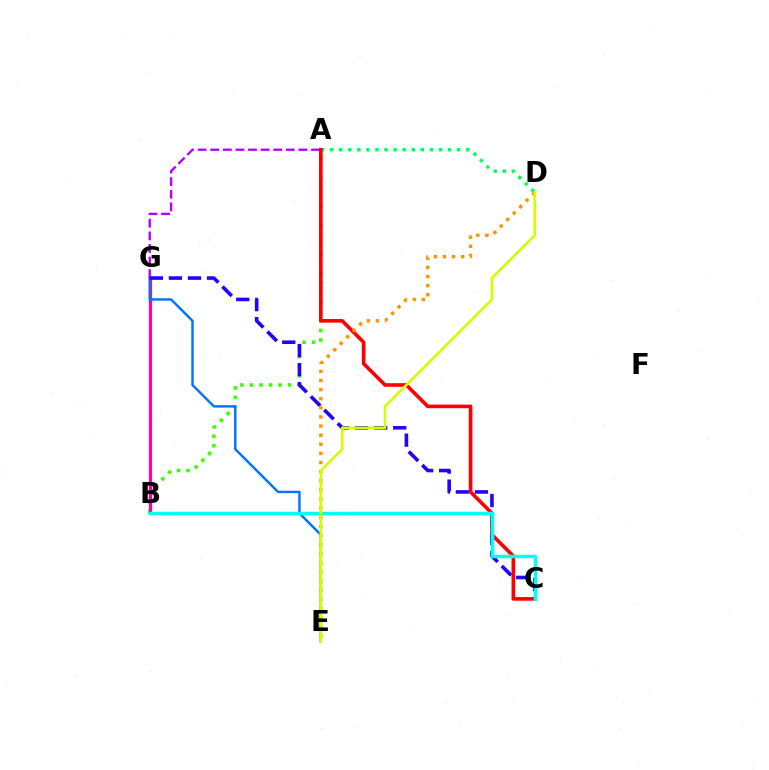{('A', 'B'): [{'color': '#3dff00', 'line_style': 'dotted', 'thickness': 2.59}], ('B', 'G'): [{'color': '#ff00ac', 'line_style': 'solid', 'thickness': 2.3}], ('E', 'G'): [{'color': '#0074ff', 'line_style': 'solid', 'thickness': 1.75}], ('A', 'G'): [{'color': '#b900ff', 'line_style': 'dashed', 'thickness': 1.71}], ('A', 'D'): [{'color': '#00ff5c', 'line_style': 'dotted', 'thickness': 2.47}], ('C', 'G'): [{'color': '#2500ff', 'line_style': 'dashed', 'thickness': 2.59}], ('A', 'C'): [{'color': '#ff0000', 'line_style': 'solid', 'thickness': 2.61}], ('B', 'C'): [{'color': '#00fff6', 'line_style': 'solid', 'thickness': 2.52}], ('D', 'E'): [{'color': '#ff9400', 'line_style': 'dotted', 'thickness': 2.48}, {'color': '#d1ff00', 'line_style': 'solid', 'thickness': 1.89}]}